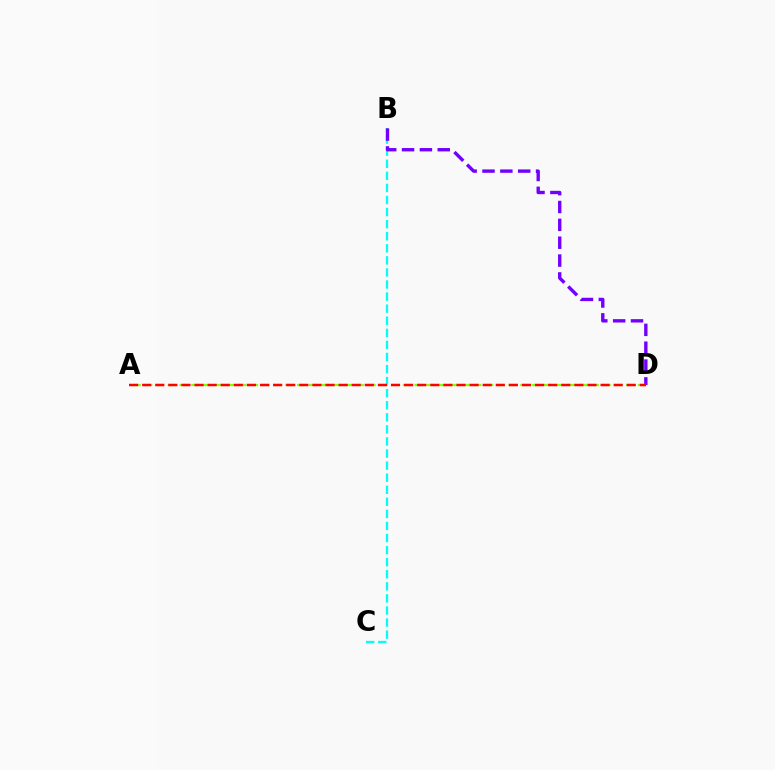{('B', 'C'): [{'color': '#00fff6', 'line_style': 'dashed', 'thickness': 1.64}], ('B', 'D'): [{'color': '#7200ff', 'line_style': 'dashed', 'thickness': 2.43}], ('A', 'D'): [{'color': '#84ff00', 'line_style': 'dashed', 'thickness': 1.6}, {'color': '#ff0000', 'line_style': 'dashed', 'thickness': 1.78}]}